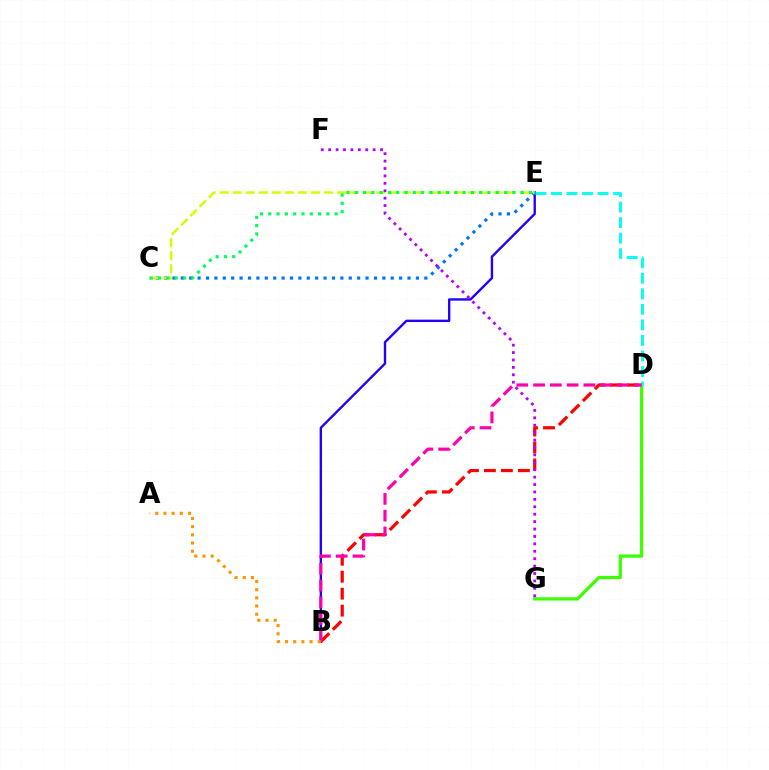{('B', 'E'): [{'color': '#2500ff', 'line_style': 'solid', 'thickness': 1.71}], ('C', 'E'): [{'color': '#0074ff', 'line_style': 'dotted', 'thickness': 2.28}, {'color': '#d1ff00', 'line_style': 'dashed', 'thickness': 1.77}, {'color': '#00ff5c', 'line_style': 'dotted', 'thickness': 2.25}], ('D', 'G'): [{'color': '#3dff00', 'line_style': 'solid', 'thickness': 2.34}], ('B', 'D'): [{'color': '#ff0000', 'line_style': 'dashed', 'thickness': 2.31}, {'color': '#ff00ac', 'line_style': 'dashed', 'thickness': 2.28}], ('D', 'E'): [{'color': '#00fff6', 'line_style': 'dashed', 'thickness': 2.11}], ('F', 'G'): [{'color': '#b900ff', 'line_style': 'dotted', 'thickness': 2.01}], ('A', 'B'): [{'color': '#ff9400', 'line_style': 'dotted', 'thickness': 2.22}]}